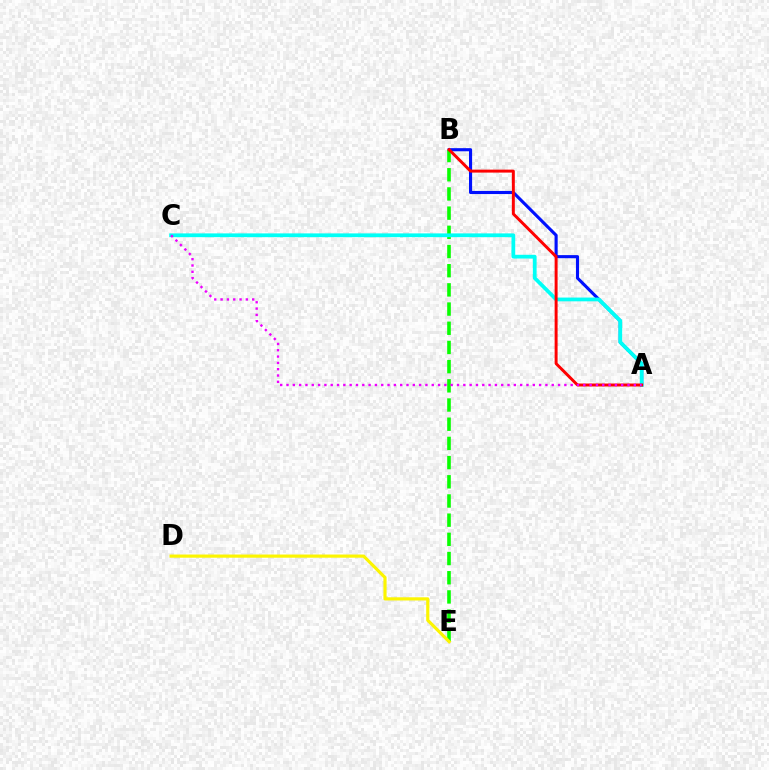{('A', 'B'): [{'color': '#0010ff', 'line_style': 'solid', 'thickness': 2.24}, {'color': '#ff0000', 'line_style': 'solid', 'thickness': 2.13}], ('B', 'E'): [{'color': '#08ff00', 'line_style': 'dashed', 'thickness': 2.61}], ('A', 'C'): [{'color': '#00fff6', 'line_style': 'solid', 'thickness': 2.71}, {'color': '#ee00ff', 'line_style': 'dotted', 'thickness': 1.72}], ('D', 'E'): [{'color': '#fcf500', 'line_style': 'solid', 'thickness': 2.28}]}